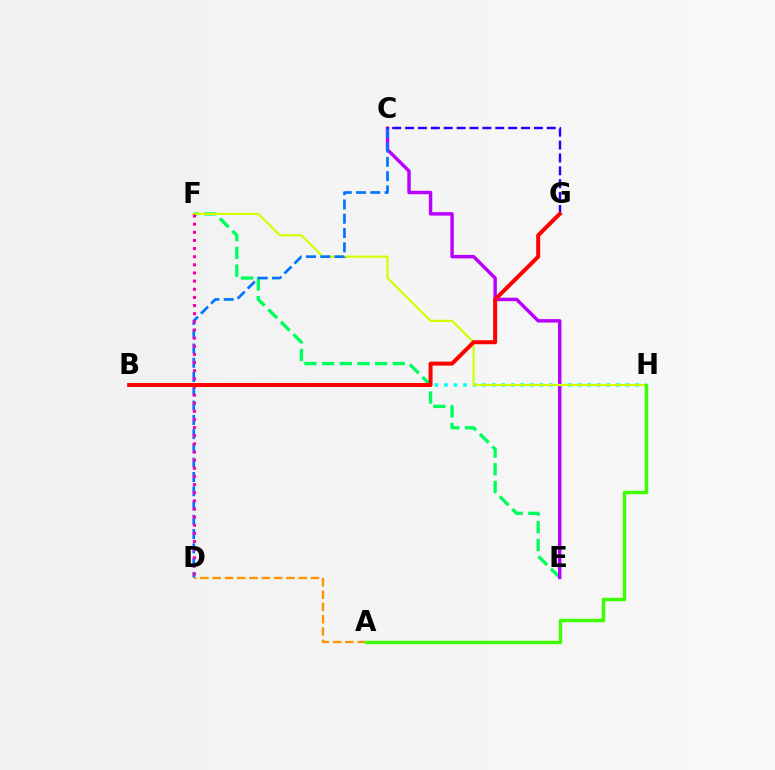{('E', 'F'): [{'color': '#00ff5c', 'line_style': 'dashed', 'thickness': 2.4}], ('B', 'H'): [{'color': '#00fff6', 'line_style': 'dotted', 'thickness': 2.59}], ('A', 'D'): [{'color': '#ff9400', 'line_style': 'dashed', 'thickness': 1.67}], ('C', 'E'): [{'color': '#b900ff', 'line_style': 'solid', 'thickness': 2.47}], ('F', 'H'): [{'color': '#d1ff00', 'line_style': 'solid', 'thickness': 1.56}], ('C', 'D'): [{'color': '#0074ff', 'line_style': 'dashed', 'thickness': 1.94}], ('D', 'F'): [{'color': '#ff00ac', 'line_style': 'dotted', 'thickness': 2.21}], ('A', 'H'): [{'color': '#3dff00', 'line_style': 'solid', 'thickness': 2.48}], ('C', 'G'): [{'color': '#2500ff', 'line_style': 'dashed', 'thickness': 1.75}], ('B', 'G'): [{'color': '#ff0000', 'line_style': 'solid', 'thickness': 2.87}]}